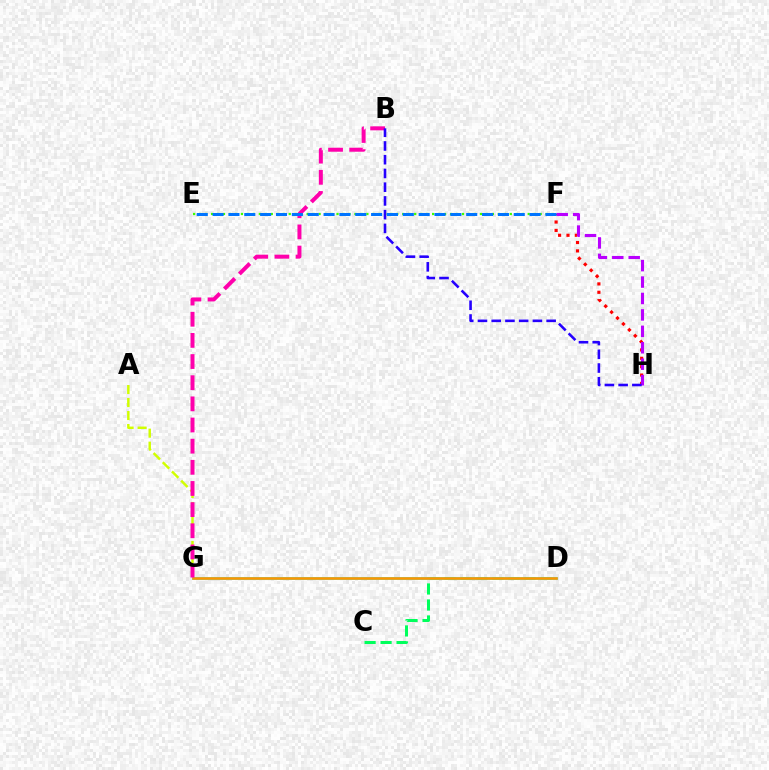{('A', 'G'): [{'color': '#d1ff00', 'line_style': 'dashed', 'thickness': 1.77}], ('C', 'D'): [{'color': '#00ff5c', 'line_style': 'dashed', 'thickness': 2.17}], ('F', 'H'): [{'color': '#ff0000', 'line_style': 'dotted', 'thickness': 2.28}, {'color': '#b900ff', 'line_style': 'dashed', 'thickness': 2.23}], ('E', 'F'): [{'color': '#3dff00', 'line_style': 'dotted', 'thickness': 1.62}, {'color': '#0074ff', 'line_style': 'dashed', 'thickness': 2.15}], ('D', 'G'): [{'color': '#00fff6', 'line_style': 'solid', 'thickness': 1.89}, {'color': '#ff9400', 'line_style': 'solid', 'thickness': 1.87}], ('B', 'G'): [{'color': '#ff00ac', 'line_style': 'dashed', 'thickness': 2.87}], ('B', 'H'): [{'color': '#2500ff', 'line_style': 'dashed', 'thickness': 1.87}]}